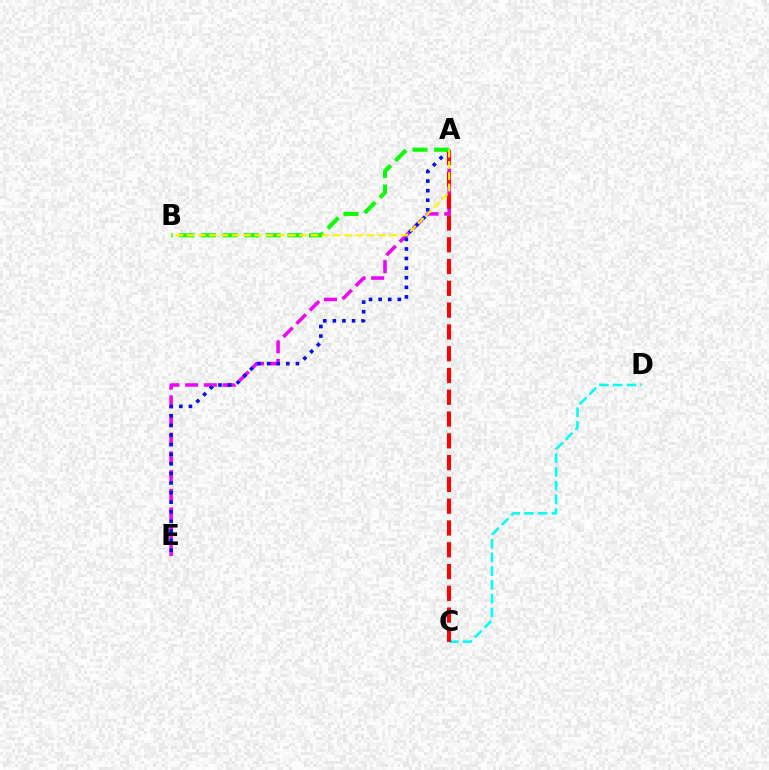{('A', 'E'): [{'color': '#ee00ff', 'line_style': 'dashed', 'thickness': 2.54}, {'color': '#0010ff', 'line_style': 'dotted', 'thickness': 2.61}], ('C', 'D'): [{'color': '#00fff6', 'line_style': 'dashed', 'thickness': 1.86}], ('A', 'C'): [{'color': '#ff0000', 'line_style': 'dashed', 'thickness': 2.96}], ('A', 'B'): [{'color': '#08ff00', 'line_style': 'dashed', 'thickness': 2.94}, {'color': '#fcf500', 'line_style': 'dashed', 'thickness': 1.53}]}